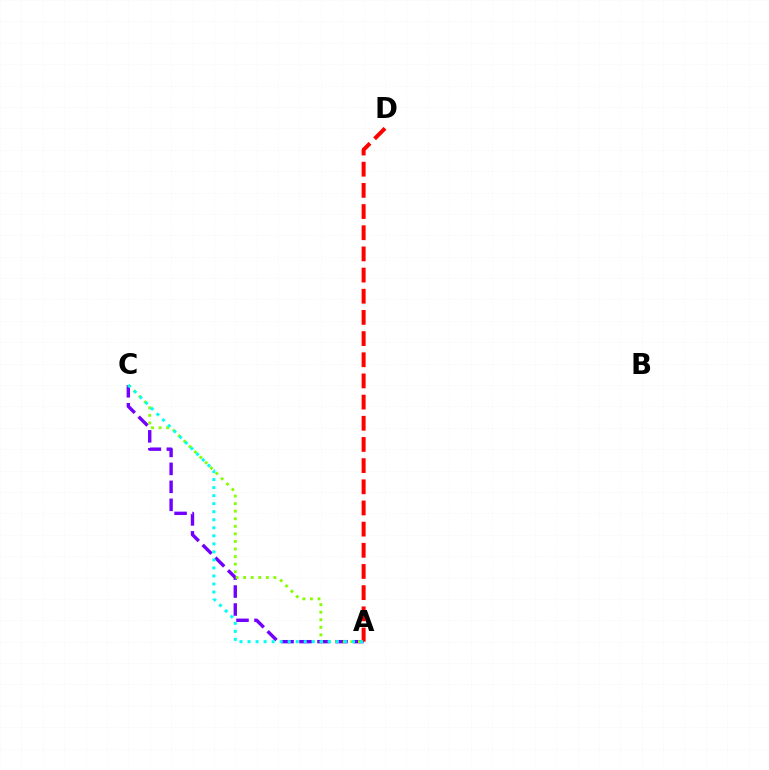{('A', 'C'): [{'color': '#7200ff', 'line_style': 'dashed', 'thickness': 2.44}, {'color': '#84ff00', 'line_style': 'dotted', 'thickness': 2.06}, {'color': '#00fff6', 'line_style': 'dotted', 'thickness': 2.18}], ('A', 'D'): [{'color': '#ff0000', 'line_style': 'dashed', 'thickness': 2.88}]}